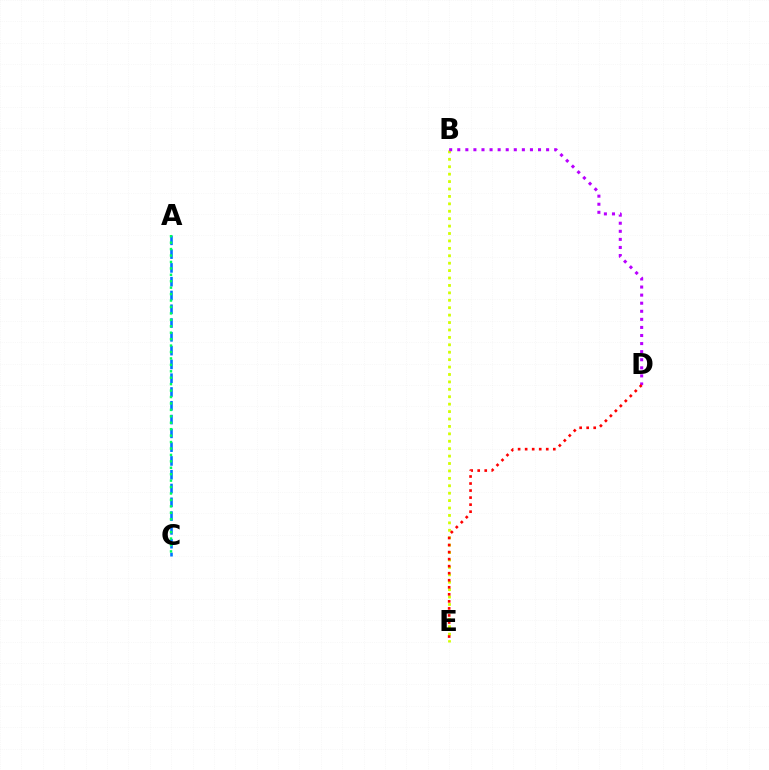{('A', 'C'): [{'color': '#0074ff', 'line_style': 'dashed', 'thickness': 1.87}, {'color': '#00ff5c', 'line_style': 'dotted', 'thickness': 1.75}], ('B', 'E'): [{'color': '#d1ff00', 'line_style': 'dotted', 'thickness': 2.02}], ('B', 'D'): [{'color': '#b900ff', 'line_style': 'dotted', 'thickness': 2.19}], ('D', 'E'): [{'color': '#ff0000', 'line_style': 'dotted', 'thickness': 1.91}]}